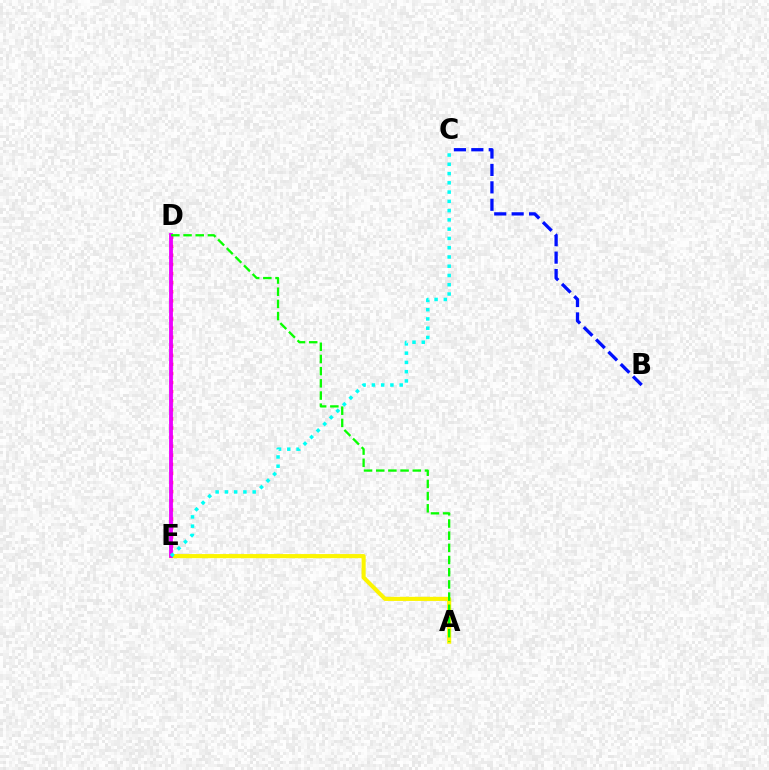{('A', 'E'): [{'color': '#fcf500', 'line_style': 'solid', 'thickness': 2.95}], ('D', 'E'): [{'color': '#ff0000', 'line_style': 'dotted', 'thickness': 2.47}, {'color': '#ee00ff', 'line_style': 'solid', 'thickness': 2.76}], ('A', 'D'): [{'color': '#08ff00', 'line_style': 'dashed', 'thickness': 1.66}], ('B', 'C'): [{'color': '#0010ff', 'line_style': 'dashed', 'thickness': 2.37}], ('C', 'E'): [{'color': '#00fff6', 'line_style': 'dotted', 'thickness': 2.52}]}